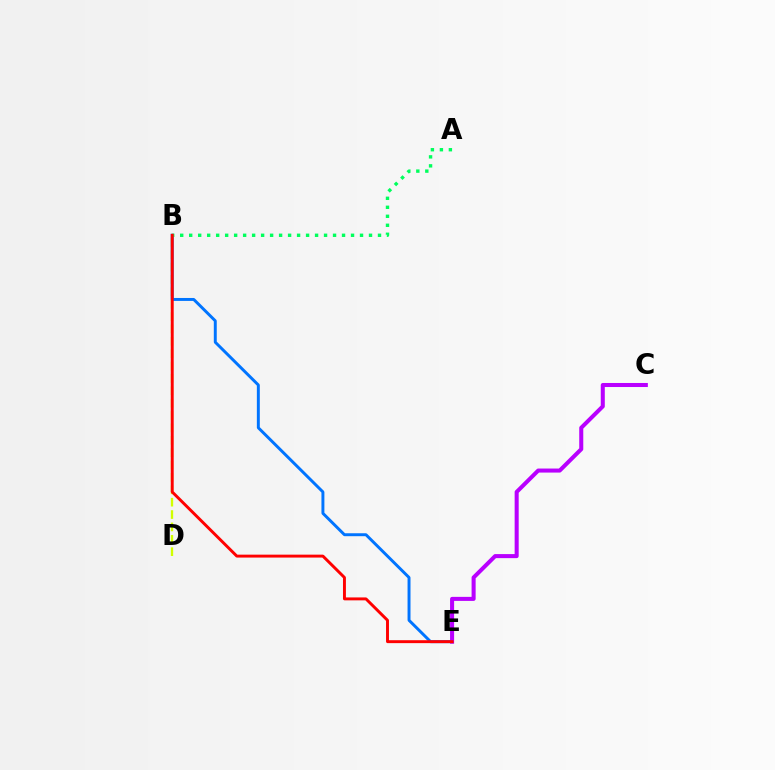{('B', 'D'): [{'color': '#d1ff00', 'line_style': 'dashed', 'thickness': 1.68}], ('B', 'E'): [{'color': '#0074ff', 'line_style': 'solid', 'thickness': 2.12}, {'color': '#ff0000', 'line_style': 'solid', 'thickness': 2.11}], ('A', 'B'): [{'color': '#00ff5c', 'line_style': 'dotted', 'thickness': 2.44}], ('C', 'E'): [{'color': '#b900ff', 'line_style': 'solid', 'thickness': 2.91}]}